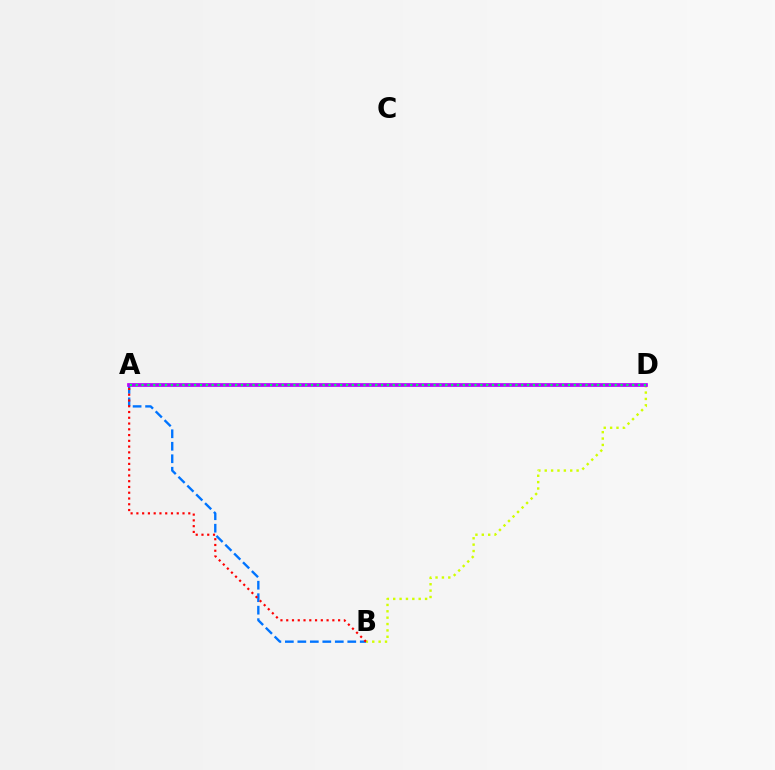{('A', 'B'): [{'color': '#0074ff', 'line_style': 'dashed', 'thickness': 1.7}, {'color': '#ff0000', 'line_style': 'dotted', 'thickness': 1.57}], ('B', 'D'): [{'color': '#d1ff00', 'line_style': 'dotted', 'thickness': 1.73}], ('A', 'D'): [{'color': '#b900ff', 'line_style': 'solid', 'thickness': 2.67}, {'color': '#00ff5c', 'line_style': 'dotted', 'thickness': 1.59}]}